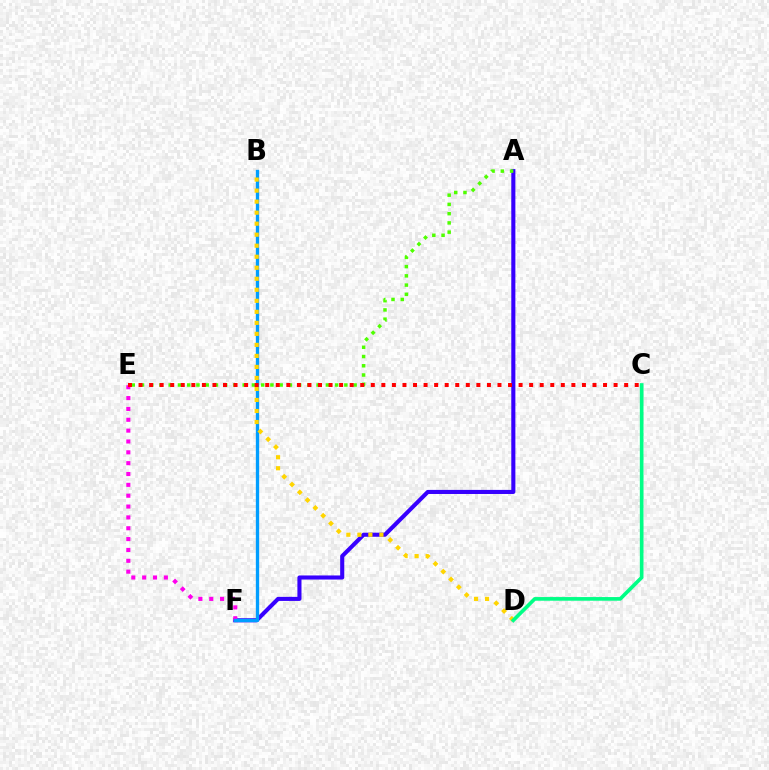{('A', 'F'): [{'color': '#3700ff', 'line_style': 'solid', 'thickness': 2.94}], ('E', 'F'): [{'color': '#ff00ed', 'line_style': 'dotted', 'thickness': 2.95}], ('B', 'F'): [{'color': '#009eff', 'line_style': 'solid', 'thickness': 2.39}], ('A', 'E'): [{'color': '#4fff00', 'line_style': 'dotted', 'thickness': 2.51}], ('B', 'D'): [{'color': '#ffd500', 'line_style': 'dotted', 'thickness': 2.99}], ('C', 'E'): [{'color': '#ff0000', 'line_style': 'dotted', 'thickness': 2.87}], ('C', 'D'): [{'color': '#00ff86', 'line_style': 'solid', 'thickness': 2.63}]}